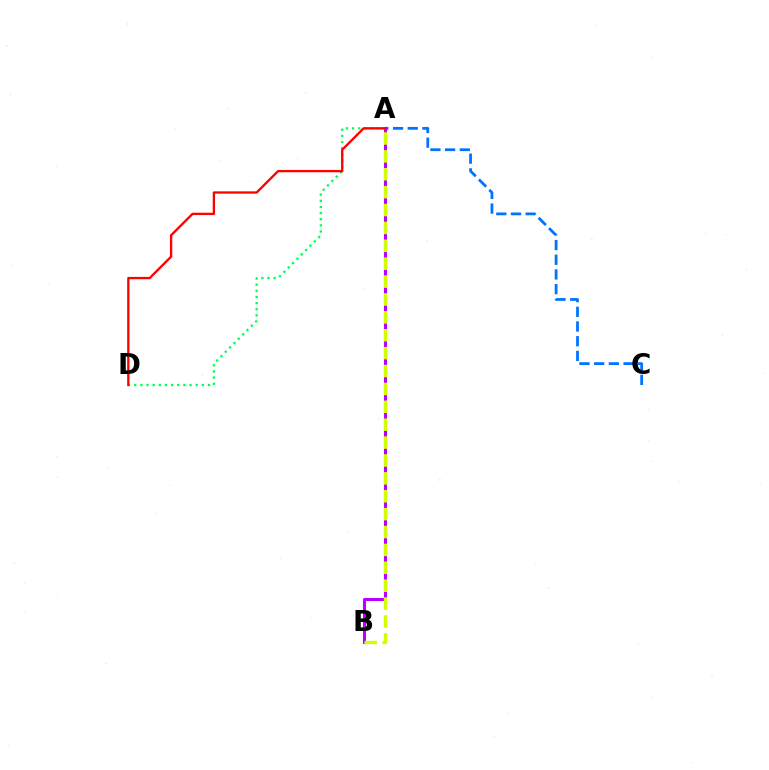{('A', 'C'): [{'color': '#0074ff', 'line_style': 'dashed', 'thickness': 2.0}], ('A', 'B'): [{'color': '#b900ff', 'line_style': 'solid', 'thickness': 2.2}, {'color': '#d1ff00', 'line_style': 'dashed', 'thickness': 2.43}], ('A', 'D'): [{'color': '#00ff5c', 'line_style': 'dotted', 'thickness': 1.67}, {'color': '#ff0000', 'line_style': 'solid', 'thickness': 1.67}]}